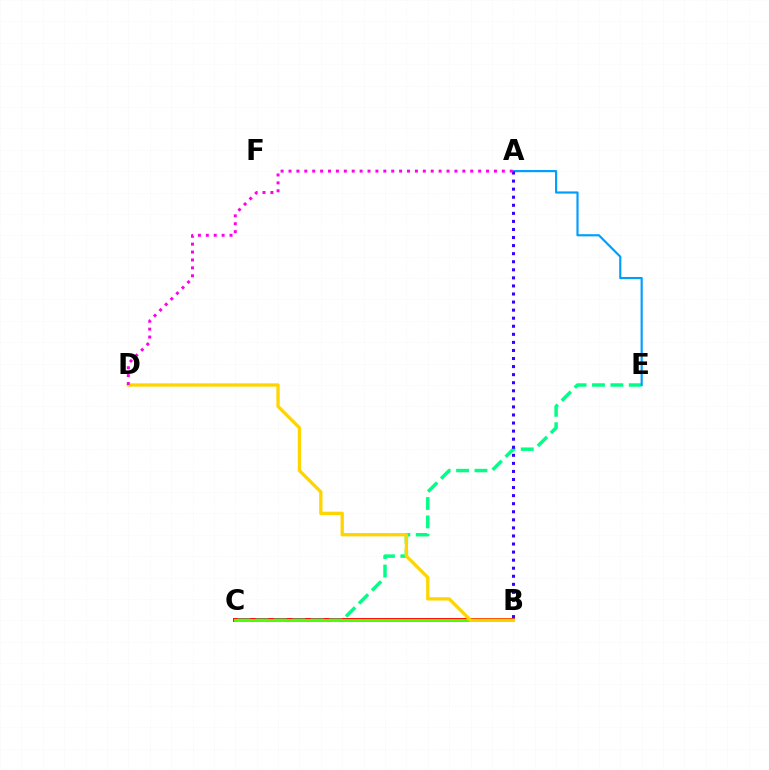{('B', 'C'): [{'color': '#ff0000', 'line_style': 'solid', 'thickness': 2.78}, {'color': '#4fff00', 'line_style': 'solid', 'thickness': 2.13}], ('C', 'E'): [{'color': '#00ff86', 'line_style': 'dashed', 'thickness': 2.5}], ('A', 'E'): [{'color': '#009eff', 'line_style': 'solid', 'thickness': 1.56}], ('B', 'D'): [{'color': '#ffd500', 'line_style': 'solid', 'thickness': 2.38}], ('A', 'B'): [{'color': '#3700ff', 'line_style': 'dotted', 'thickness': 2.19}], ('A', 'D'): [{'color': '#ff00ed', 'line_style': 'dotted', 'thickness': 2.15}]}